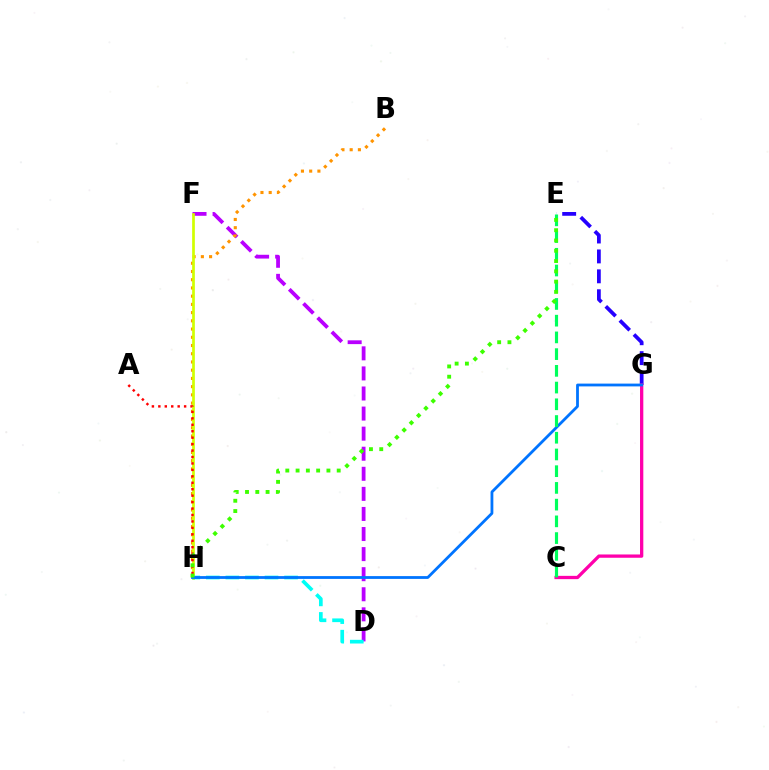{('D', 'F'): [{'color': '#b900ff', 'line_style': 'dashed', 'thickness': 2.73}], ('E', 'G'): [{'color': '#2500ff', 'line_style': 'dashed', 'thickness': 2.7}], ('B', 'H'): [{'color': '#ff9400', 'line_style': 'dotted', 'thickness': 2.23}], ('F', 'H'): [{'color': '#d1ff00', 'line_style': 'solid', 'thickness': 1.95}], ('D', 'H'): [{'color': '#00fff6', 'line_style': 'dashed', 'thickness': 2.66}], ('A', 'H'): [{'color': '#ff0000', 'line_style': 'dotted', 'thickness': 1.75}], ('C', 'G'): [{'color': '#ff00ac', 'line_style': 'solid', 'thickness': 2.37}], ('G', 'H'): [{'color': '#0074ff', 'line_style': 'solid', 'thickness': 2.02}], ('C', 'E'): [{'color': '#00ff5c', 'line_style': 'dashed', 'thickness': 2.27}], ('E', 'H'): [{'color': '#3dff00', 'line_style': 'dotted', 'thickness': 2.79}]}